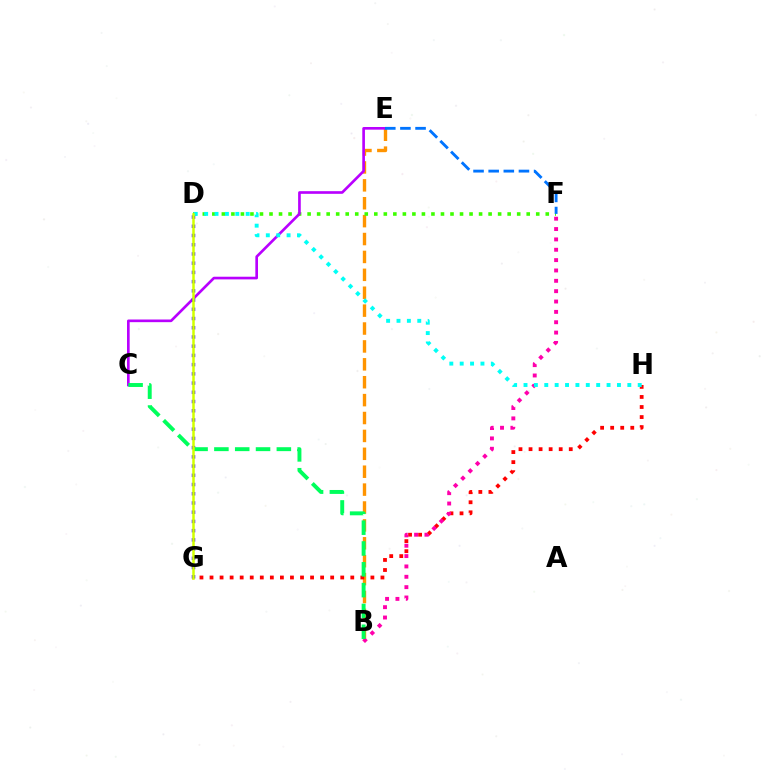{('B', 'E'): [{'color': '#ff9400', 'line_style': 'dashed', 'thickness': 2.43}], ('D', 'F'): [{'color': '#3dff00', 'line_style': 'dotted', 'thickness': 2.59}], ('G', 'H'): [{'color': '#ff0000', 'line_style': 'dotted', 'thickness': 2.73}], ('B', 'F'): [{'color': '#ff00ac', 'line_style': 'dotted', 'thickness': 2.81}], ('C', 'E'): [{'color': '#b900ff', 'line_style': 'solid', 'thickness': 1.91}], ('E', 'F'): [{'color': '#0074ff', 'line_style': 'dashed', 'thickness': 2.06}], ('D', 'G'): [{'color': '#2500ff', 'line_style': 'dotted', 'thickness': 2.51}, {'color': '#d1ff00', 'line_style': 'solid', 'thickness': 1.81}], ('B', 'C'): [{'color': '#00ff5c', 'line_style': 'dashed', 'thickness': 2.83}], ('D', 'H'): [{'color': '#00fff6', 'line_style': 'dotted', 'thickness': 2.82}]}